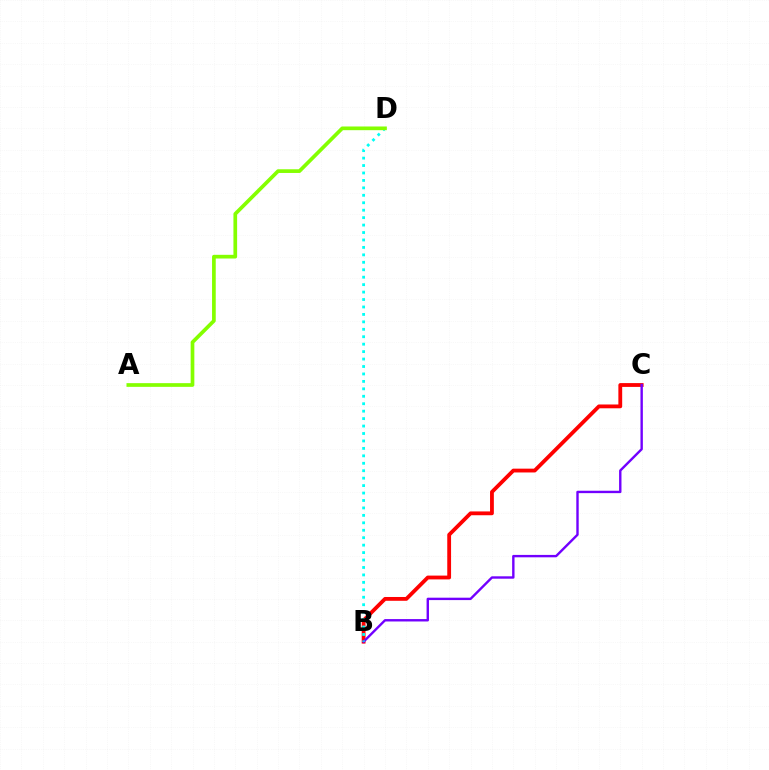{('B', 'C'): [{'color': '#ff0000', 'line_style': 'solid', 'thickness': 2.74}, {'color': '#7200ff', 'line_style': 'solid', 'thickness': 1.72}], ('B', 'D'): [{'color': '#00fff6', 'line_style': 'dotted', 'thickness': 2.02}], ('A', 'D'): [{'color': '#84ff00', 'line_style': 'solid', 'thickness': 2.66}]}